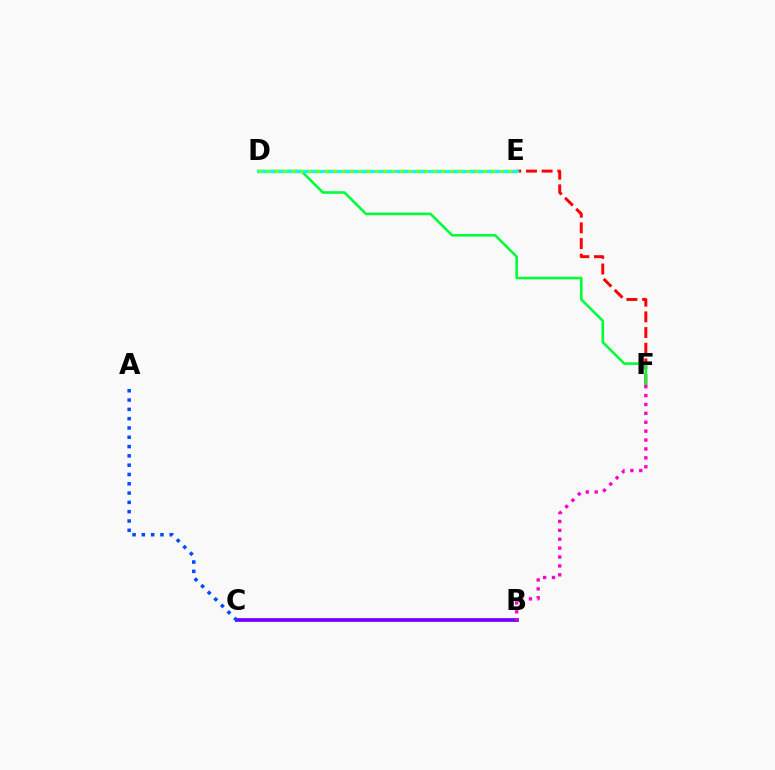{('B', 'C'): [{'color': '#7200ff', 'line_style': 'solid', 'thickness': 2.71}], ('D', 'E'): [{'color': '#ffbd00', 'line_style': 'dashed', 'thickness': 2.45}, {'color': '#00fff6', 'line_style': 'solid', 'thickness': 2.3}, {'color': '#84ff00', 'line_style': 'dotted', 'thickness': 2.26}], ('E', 'F'): [{'color': '#ff0000', 'line_style': 'dashed', 'thickness': 2.13}], ('D', 'F'): [{'color': '#00ff39', 'line_style': 'solid', 'thickness': 1.88}], ('A', 'C'): [{'color': '#004bff', 'line_style': 'dotted', 'thickness': 2.53}], ('B', 'F'): [{'color': '#ff00cf', 'line_style': 'dotted', 'thickness': 2.42}]}